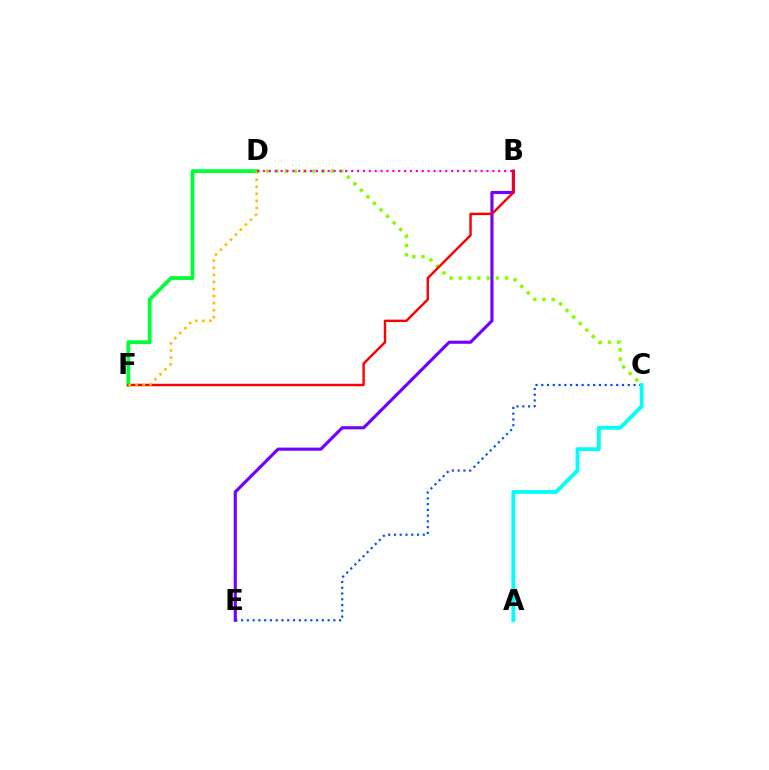{('D', 'F'): [{'color': '#00ff39', 'line_style': 'solid', 'thickness': 2.74}, {'color': '#ffbd00', 'line_style': 'dotted', 'thickness': 1.92}], ('C', 'D'): [{'color': '#84ff00', 'line_style': 'dotted', 'thickness': 2.51}], ('B', 'E'): [{'color': '#7200ff', 'line_style': 'solid', 'thickness': 2.26}], ('B', 'F'): [{'color': '#ff0000', 'line_style': 'solid', 'thickness': 1.74}], ('C', 'E'): [{'color': '#004bff', 'line_style': 'dotted', 'thickness': 1.57}], ('A', 'C'): [{'color': '#00fff6', 'line_style': 'solid', 'thickness': 2.75}], ('B', 'D'): [{'color': '#ff00cf', 'line_style': 'dotted', 'thickness': 1.6}]}